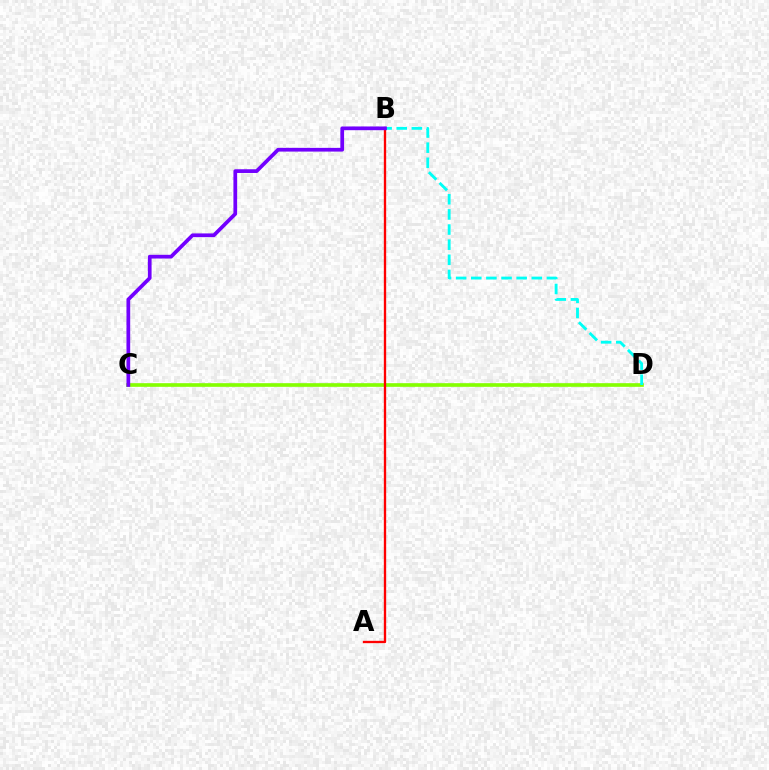{('C', 'D'): [{'color': '#84ff00', 'line_style': 'solid', 'thickness': 2.63}], ('A', 'B'): [{'color': '#ff0000', 'line_style': 'solid', 'thickness': 1.68}], ('B', 'D'): [{'color': '#00fff6', 'line_style': 'dashed', 'thickness': 2.05}], ('B', 'C'): [{'color': '#7200ff', 'line_style': 'solid', 'thickness': 2.68}]}